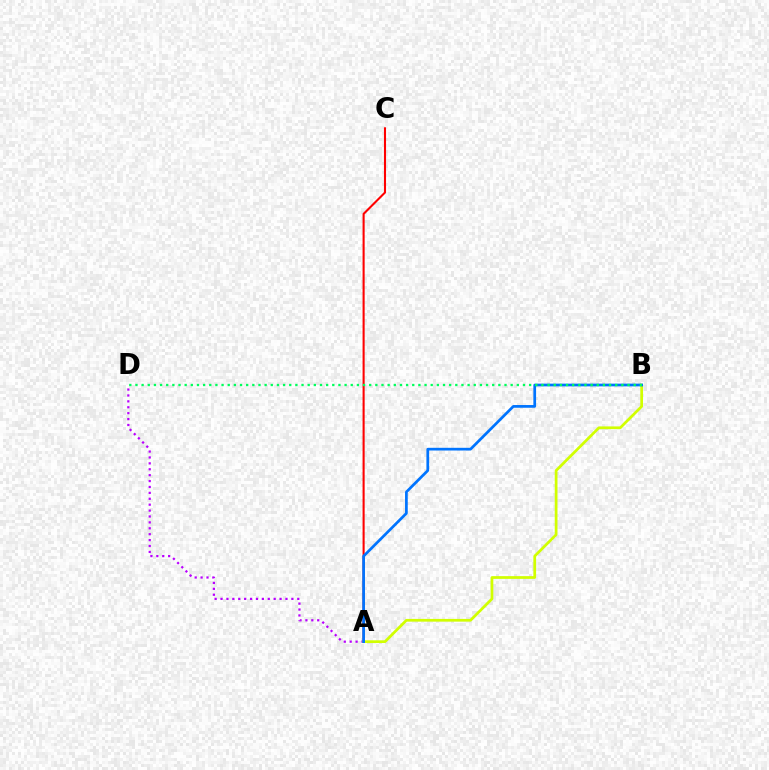{('A', 'D'): [{'color': '#b900ff', 'line_style': 'dotted', 'thickness': 1.6}], ('A', 'C'): [{'color': '#ff0000', 'line_style': 'solid', 'thickness': 1.5}], ('A', 'B'): [{'color': '#d1ff00', 'line_style': 'solid', 'thickness': 1.97}, {'color': '#0074ff', 'line_style': 'solid', 'thickness': 1.96}], ('B', 'D'): [{'color': '#00ff5c', 'line_style': 'dotted', 'thickness': 1.67}]}